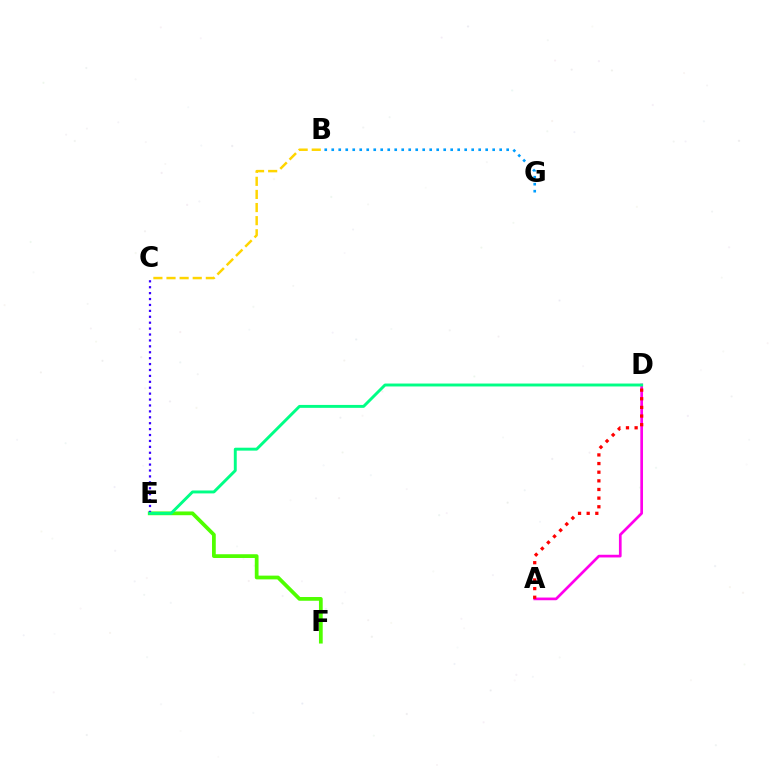{('A', 'D'): [{'color': '#ff00ed', 'line_style': 'solid', 'thickness': 1.94}, {'color': '#ff0000', 'line_style': 'dotted', 'thickness': 2.35}], ('B', 'C'): [{'color': '#ffd500', 'line_style': 'dashed', 'thickness': 1.78}], ('B', 'G'): [{'color': '#009eff', 'line_style': 'dotted', 'thickness': 1.9}], ('E', 'F'): [{'color': '#4fff00', 'line_style': 'solid', 'thickness': 2.7}], ('C', 'E'): [{'color': '#3700ff', 'line_style': 'dotted', 'thickness': 1.61}], ('D', 'E'): [{'color': '#00ff86', 'line_style': 'solid', 'thickness': 2.1}]}